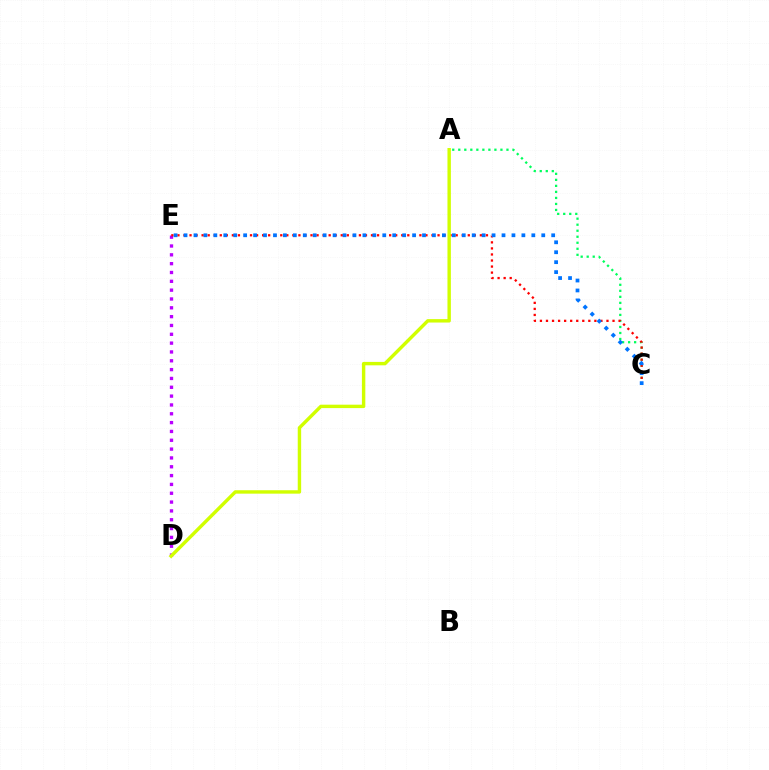{('D', 'E'): [{'color': '#b900ff', 'line_style': 'dotted', 'thickness': 2.4}], ('A', 'C'): [{'color': '#00ff5c', 'line_style': 'dotted', 'thickness': 1.64}], ('C', 'E'): [{'color': '#ff0000', 'line_style': 'dotted', 'thickness': 1.64}, {'color': '#0074ff', 'line_style': 'dotted', 'thickness': 2.7}], ('A', 'D'): [{'color': '#d1ff00', 'line_style': 'solid', 'thickness': 2.46}]}